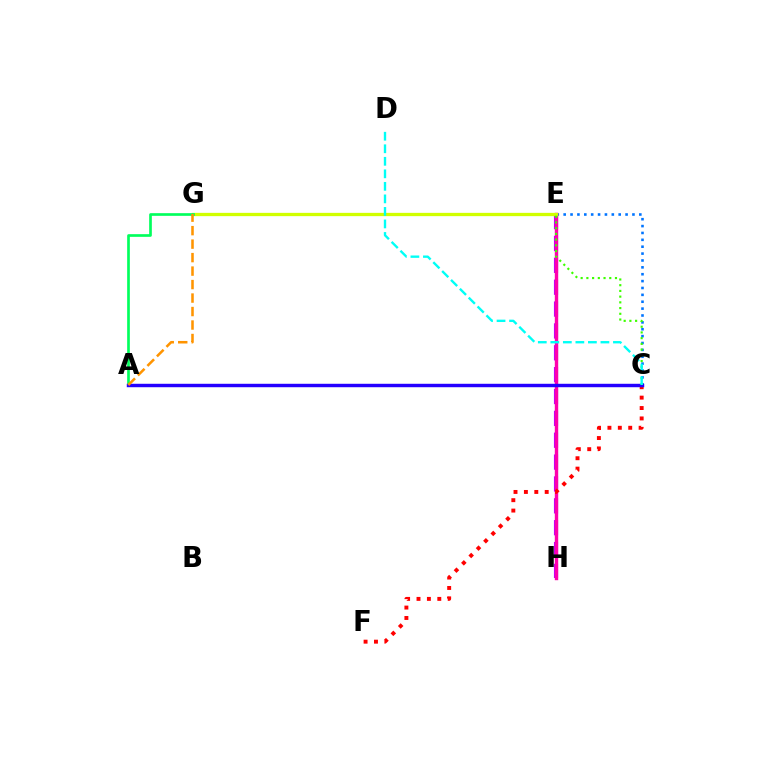{('C', 'E'): [{'color': '#0074ff', 'line_style': 'dotted', 'thickness': 1.87}, {'color': '#3dff00', 'line_style': 'dotted', 'thickness': 1.55}], ('E', 'H'): [{'color': '#b900ff', 'line_style': 'dashed', 'thickness': 2.97}, {'color': '#ff00ac', 'line_style': 'solid', 'thickness': 2.45}], ('C', 'F'): [{'color': '#ff0000', 'line_style': 'dotted', 'thickness': 2.82}], ('E', 'G'): [{'color': '#d1ff00', 'line_style': 'solid', 'thickness': 2.37}], ('A', 'G'): [{'color': '#00ff5c', 'line_style': 'solid', 'thickness': 1.92}, {'color': '#ff9400', 'line_style': 'dashed', 'thickness': 1.83}], ('A', 'C'): [{'color': '#2500ff', 'line_style': 'solid', 'thickness': 2.48}], ('C', 'D'): [{'color': '#00fff6', 'line_style': 'dashed', 'thickness': 1.7}]}